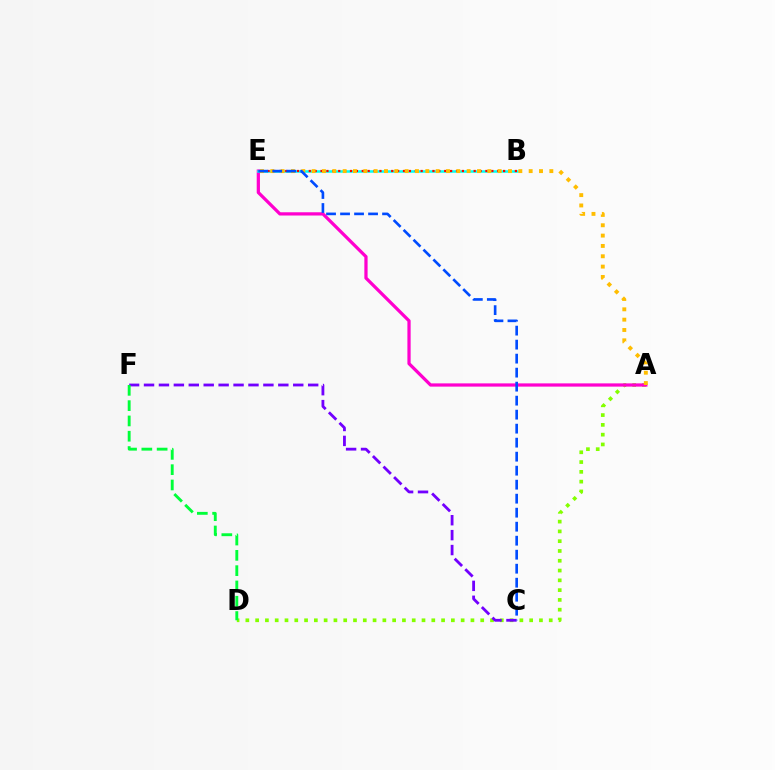{('A', 'D'): [{'color': '#84ff00', 'line_style': 'dotted', 'thickness': 2.66}], ('A', 'E'): [{'color': '#ff00cf', 'line_style': 'solid', 'thickness': 2.34}, {'color': '#ffbd00', 'line_style': 'dotted', 'thickness': 2.81}], ('C', 'F'): [{'color': '#7200ff', 'line_style': 'dashed', 'thickness': 2.03}], ('D', 'F'): [{'color': '#00ff39', 'line_style': 'dashed', 'thickness': 2.08}], ('B', 'E'): [{'color': '#00fff6', 'line_style': 'solid', 'thickness': 1.82}, {'color': '#ff0000', 'line_style': 'dotted', 'thickness': 1.6}], ('C', 'E'): [{'color': '#004bff', 'line_style': 'dashed', 'thickness': 1.9}]}